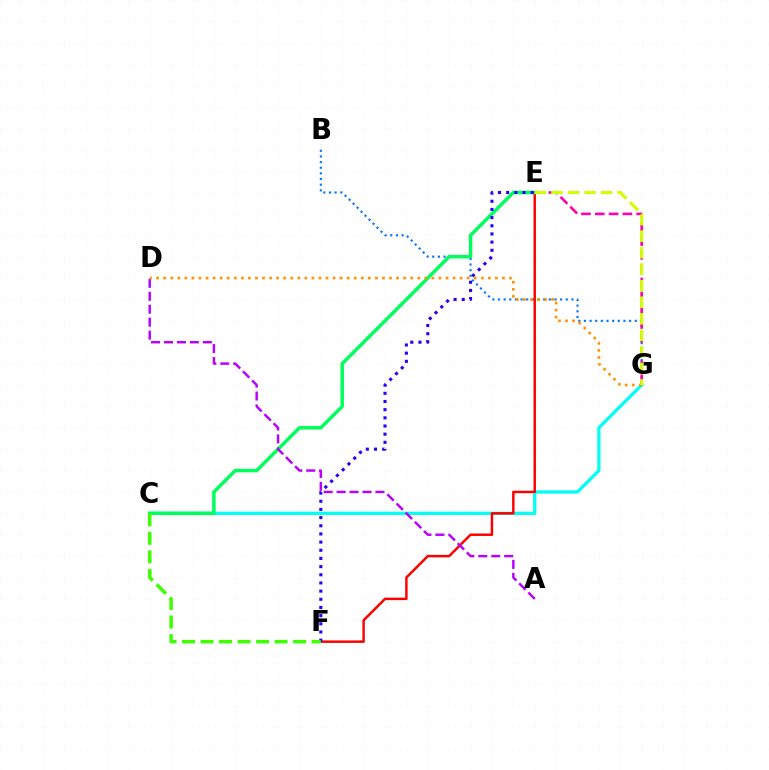{('C', 'G'): [{'color': '#00fff6', 'line_style': 'solid', 'thickness': 2.34}], ('B', 'G'): [{'color': '#0074ff', 'line_style': 'dotted', 'thickness': 1.53}], ('E', 'F'): [{'color': '#ff0000', 'line_style': 'solid', 'thickness': 1.78}, {'color': '#2500ff', 'line_style': 'dotted', 'thickness': 2.22}], ('E', 'G'): [{'color': '#ff00ac', 'line_style': 'dashed', 'thickness': 1.88}, {'color': '#d1ff00', 'line_style': 'dashed', 'thickness': 2.25}], ('C', 'E'): [{'color': '#00ff5c', 'line_style': 'solid', 'thickness': 2.5}], ('A', 'D'): [{'color': '#b900ff', 'line_style': 'dashed', 'thickness': 1.76}], ('D', 'G'): [{'color': '#ff9400', 'line_style': 'dotted', 'thickness': 1.92}], ('C', 'F'): [{'color': '#3dff00', 'line_style': 'dashed', 'thickness': 2.52}]}